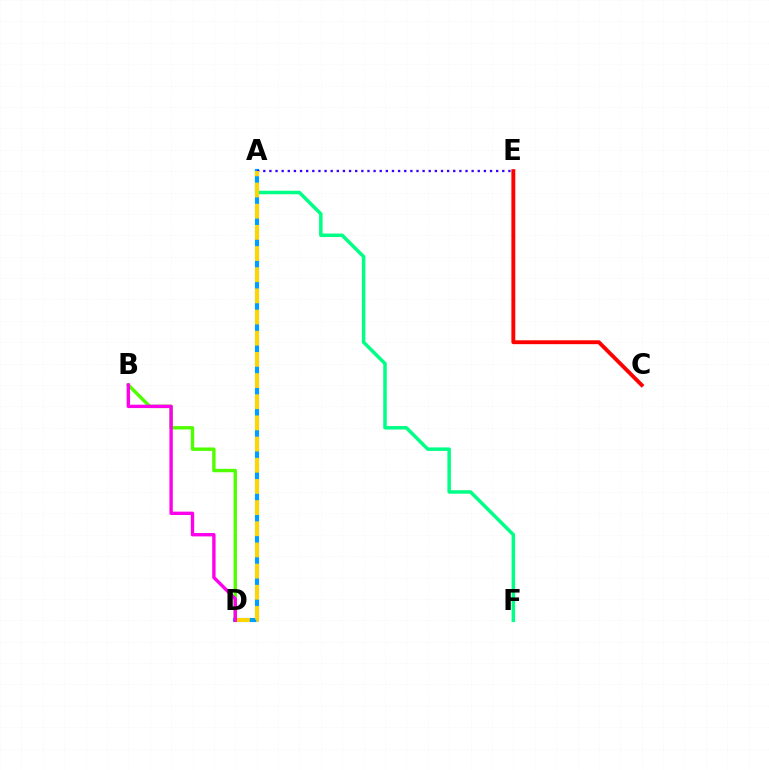{('B', 'D'): [{'color': '#4fff00', 'line_style': 'solid', 'thickness': 2.45}, {'color': '#ff00ed', 'line_style': 'solid', 'thickness': 2.43}], ('A', 'F'): [{'color': '#00ff86', 'line_style': 'solid', 'thickness': 2.52}], ('A', 'D'): [{'color': '#009eff', 'line_style': 'solid', 'thickness': 2.99}, {'color': '#ffd500', 'line_style': 'dashed', 'thickness': 2.88}], ('C', 'E'): [{'color': '#ff0000', 'line_style': 'solid', 'thickness': 2.8}], ('A', 'E'): [{'color': '#3700ff', 'line_style': 'dotted', 'thickness': 1.66}]}